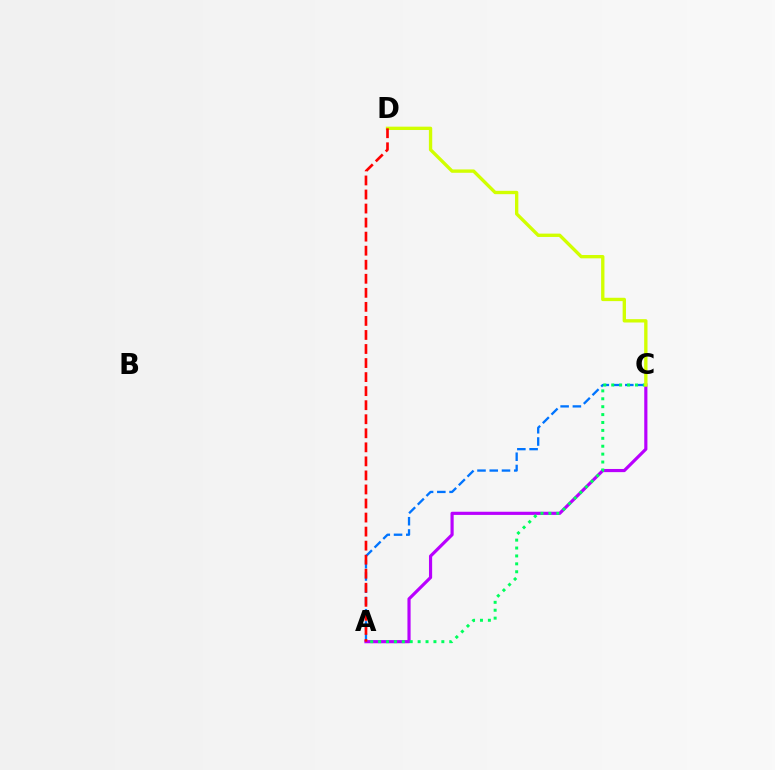{('A', 'C'): [{'color': '#0074ff', 'line_style': 'dashed', 'thickness': 1.66}, {'color': '#b900ff', 'line_style': 'solid', 'thickness': 2.28}, {'color': '#00ff5c', 'line_style': 'dotted', 'thickness': 2.15}], ('C', 'D'): [{'color': '#d1ff00', 'line_style': 'solid', 'thickness': 2.41}], ('A', 'D'): [{'color': '#ff0000', 'line_style': 'dashed', 'thickness': 1.91}]}